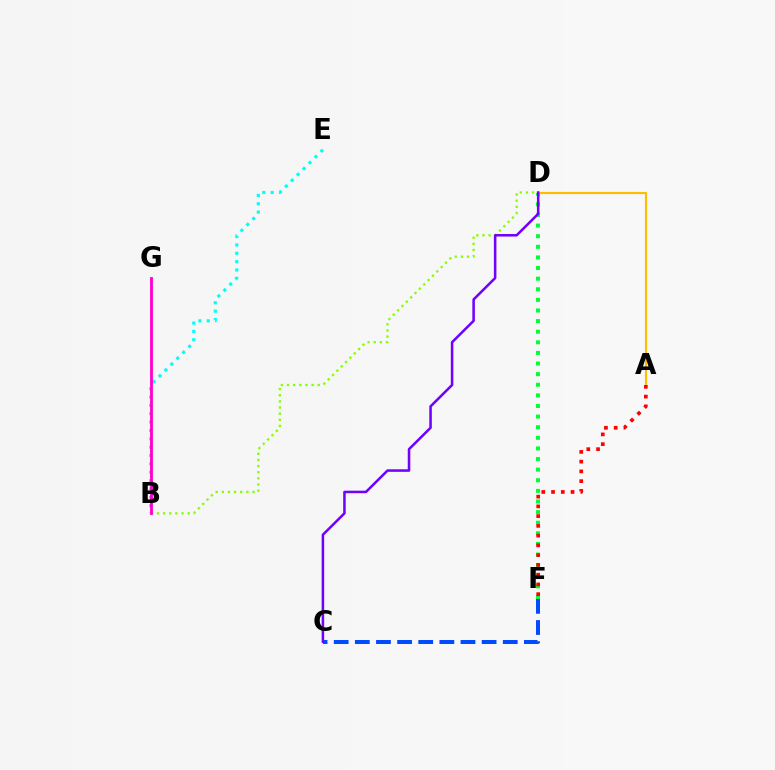{('D', 'F'): [{'color': '#00ff39', 'line_style': 'dotted', 'thickness': 2.88}], ('B', 'D'): [{'color': '#84ff00', 'line_style': 'dotted', 'thickness': 1.67}], ('C', 'F'): [{'color': '#004bff', 'line_style': 'dashed', 'thickness': 2.87}], ('A', 'D'): [{'color': '#ffbd00', 'line_style': 'solid', 'thickness': 1.54}], ('C', 'D'): [{'color': '#7200ff', 'line_style': 'solid', 'thickness': 1.82}], ('A', 'F'): [{'color': '#ff0000', 'line_style': 'dotted', 'thickness': 2.65}], ('B', 'E'): [{'color': '#00fff6', 'line_style': 'dotted', 'thickness': 2.27}], ('B', 'G'): [{'color': '#ff00cf', 'line_style': 'solid', 'thickness': 2.04}]}